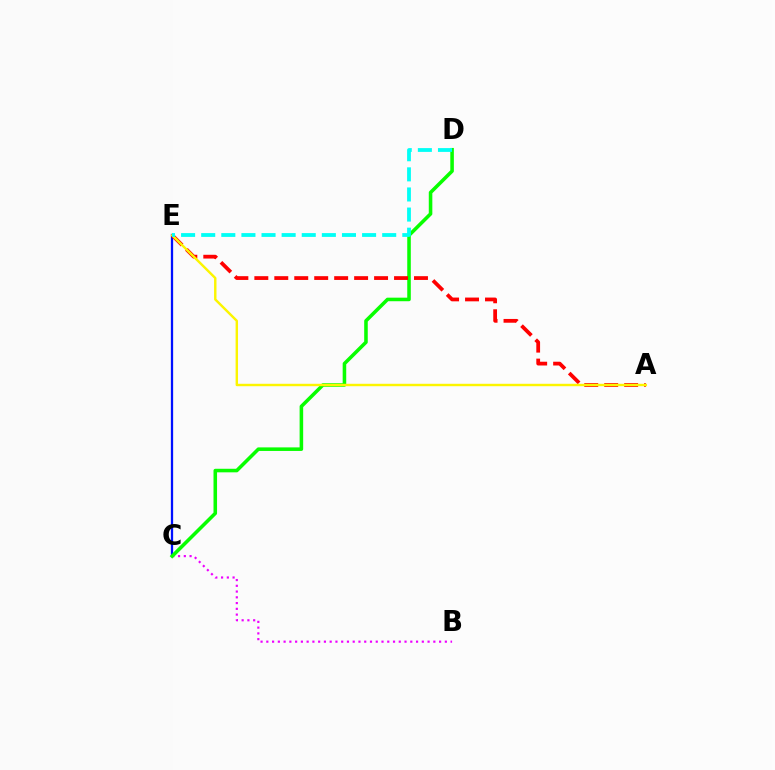{('B', 'C'): [{'color': '#ee00ff', 'line_style': 'dotted', 'thickness': 1.56}], ('C', 'E'): [{'color': '#0010ff', 'line_style': 'solid', 'thickness': 1.64}], ('C', 'D'): [{'color': '#08ff00', 'line_style': 'solid', 'thickness': 2.56}], ('A', 'E'): [{'color': '#ff0000', 'line_style': 'dashed', 'thickness': 2.71}, {'color': '#fcf500', 'line_style': 'solid', 'thickness': 1.74}], ('D', 'E'): [{'color': '#00fff6', 'line_style': 'dashed', 'thickness': 2.73}]}